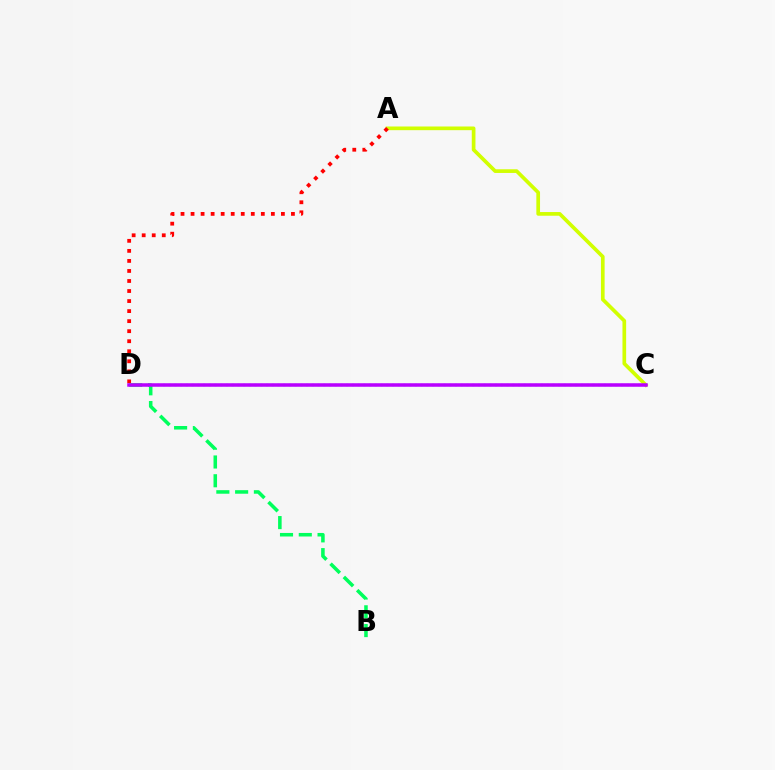{('A', 'C'): [{'color': '#d1ff00', 'line_style': 'solid', 'thickness': 2.65}], ('A', 'D'): [{'color': '#ff0000', 'line_style': 'dotted', 'thickness': 2.73}], ('C', 'D'): [{'color': '#0074ff', 'line_style': 'dotted', 'thickness': 1.56}, {'color': '#b900ff', 'line_style': 'solid', 'thickness': 2.53}], ('B', 'D'): [{'color': '#00ff5c', 'line_style': 'dashed', 'thickness': 2.55}]}